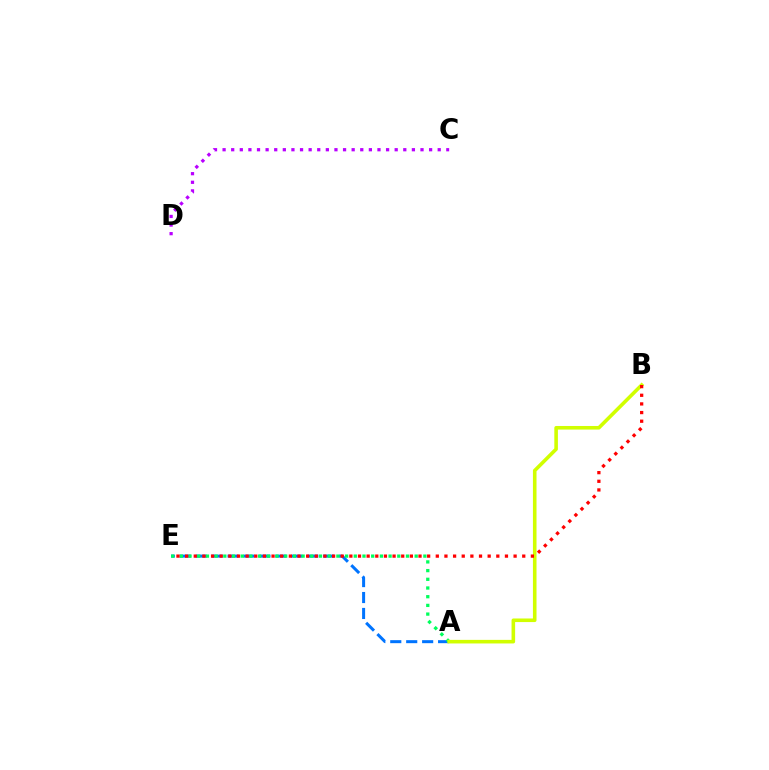{('A', 'E'): [{'color': '#0074ff', 'line_style': 'dashed', 'thickness': 2.17}, {'color': '#00ff5c', 'line_style': 'dotted', 'thickness': 2.36}], ('C', 'D'): [{'color': '#b900ff', 'line_style': 'dotted', 'thickness': 2.34}], ('A', 'B'): [{'color': '#d1ff00', 'line_style': 'solid', 'thickness': 2.59}], ('B', 'E'): [{'color': '#ff0000', 'line_style': 'dotted', 'thickness': 2.35}]}